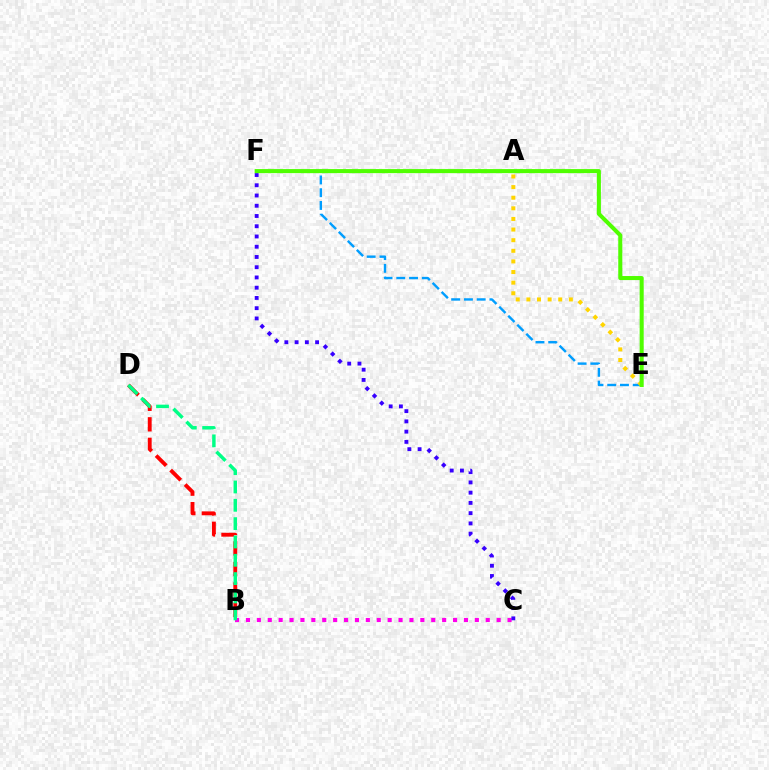{('E', 'F'): [{'color': '#009eff', 'line_style': 'dashed', 'thickness': 1.73}, {'color': '#4fff00', 'line_style': 'solid', 'thickness': 2.92}], ('B', 'C'): [{'color': '#ff00ed', 'line_style': 'dotted', 'thickness': 2.96}], ('A', 'E'): [{'color': '#ffd500', 'line_style': 'dotted', 'thickness': 2.88}], ('C', 'F'): [{'color': '#3700ff', 'line_style': 'dotted', 'thickness': 2.78}], ('B', 'D'): [{'color': '#ff0000', 'line_style': 'dashed', 'thickness': 2.79}, {'color': '#00ff86', 'line_style': 'dashed', 'thickness': 2.49}]}